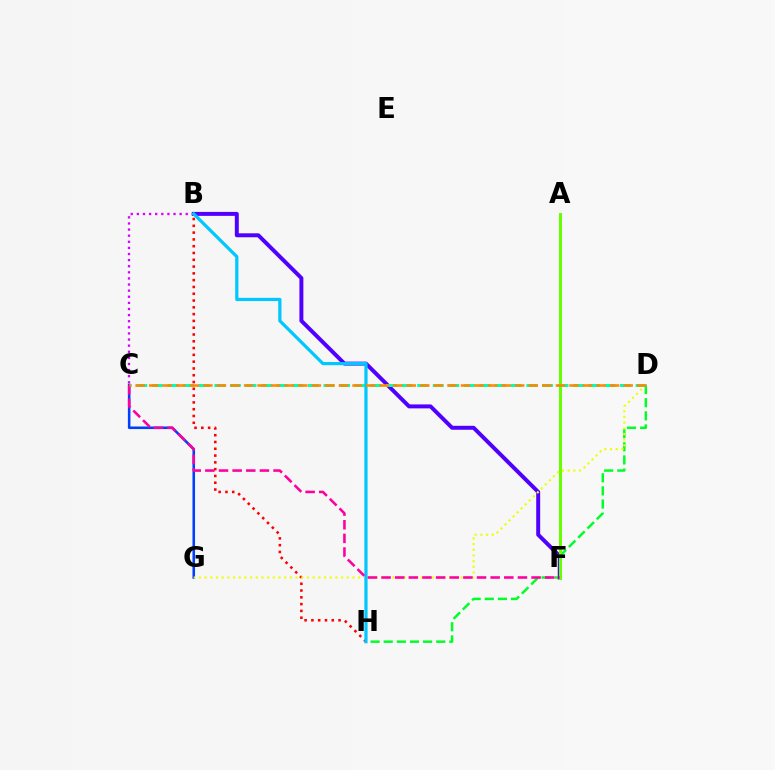{('D', 'H'): [{'color': '#00ff27', 'line_style': 'dashed', 'thickness': 1.78}], ('B', 'F'): [{'color': '#4f00ff', 'line_style': 'solid', 'thickness': 2.85}], ('B', 'C'): [{'color': '#d600ff', 'line_style': 'dotted', 'thickness': 1.66}], ('B', 'H'): [{'color': '#ff0000', 'line_style': 'dotted', 'thickness': 1.85}, {'color': '#00c7ff', 'line_style': 'solid', 'thickness': 2.32}], ('C', 'G'): [{'color': '#003fff', 'line_style': 'solid', 'thickness': 1.85}], ('A', 'F'): [{'color': '#66ff00', 'line_style': 'solid', 'thickness': 2.18}], ('D', 'G'): [{'color': '#eeff00', 'line_style': 'dotted', 'thickness': 1.55}], ('C', 'D'): [{'color': '#00ffaf', 'line_style': 'dashed', 'thickness': 2.12}, {'color': '#ff8800', 'line_style': 'dashed', 'thickness': 1.84}], ('C', 'F'): [{'color': '#ff00a0', 'line_style': 'dashed', 'thickness': 1.85}]}